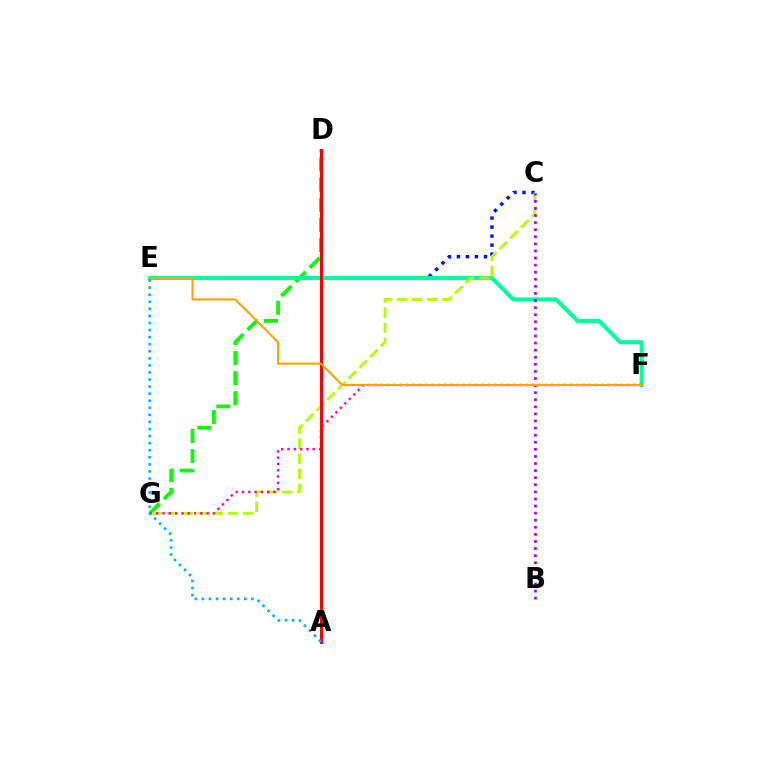{('C', 'E'): [{'color': '#0010ff', 'line_style': 'dotted', 'thickness': 2.45}], ('D', 'G'): [{'color': '#08ff00', 'line_style': 'dashed', 'thickness': 2.73}], ('E', 'F'): [{'color': '#00ff9d', 'line_style': 'solid', 'thickness': 2.91}, {'color': '#ffa500', 'line_style': 'solid', 'thickness': 1.51}], ('C', 'G'): [{'color': '#b3ff00', 'line_style': 'dashed', 'thickness': 2.06}], ('B', 'C'): [{'color': '#9b00ff', 'line_style': 'dotted', 'thickness': 1.93}], ('F', 'G'): [{'color': '#ff00bd', 'line_style': 'dotted', 'thickness': 1.71}], ('A', 'D'): [{'color': '#ff0000', 'line_style': 'solid', 'thickness': 2.16}], ('A', 'E'): [{'color': '#00b5ff', 'line_style': 'dotted', 'thickness': 1.92}]}